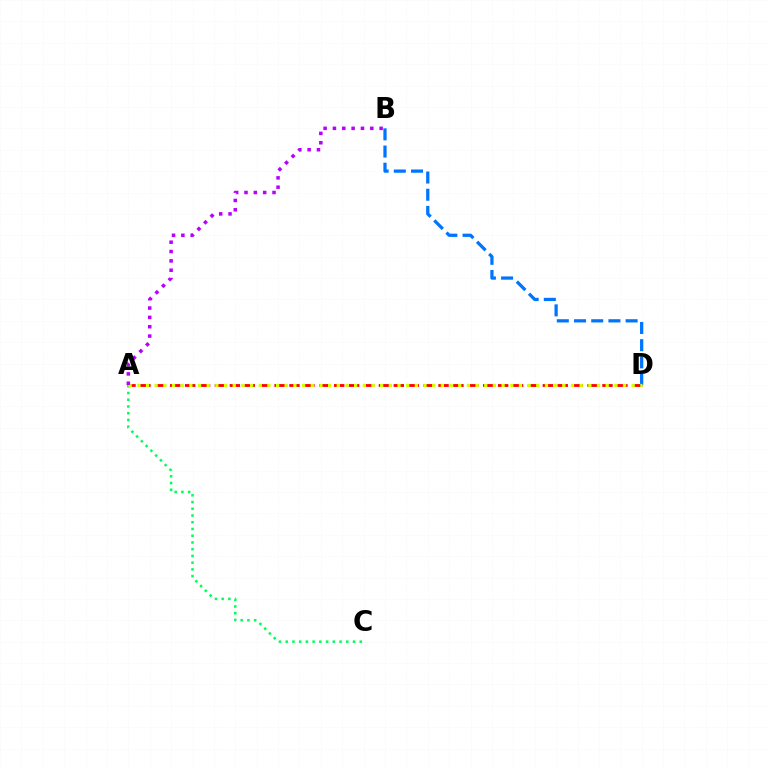{('A', 'D'): [{'color': '#ff0000', 'line_style': 'dashed', 'thickness': 2.02}, {'color': '#d1ff00', 'line_style': 'dotted', 'thickness': 2.36}], ('B', 'D'): [{'color': '#0074ff', 'line_style': 'dashed', 'thickness': 2.34}], ('A', 'C'): [{'color': '#00ff5c', 'line_style': 'dotted', 'thickness': 1.83}], ('A', 'B'): [{'color': '#b900ff', 'line_style': 'dotted', 'thickness': 2.54}]}